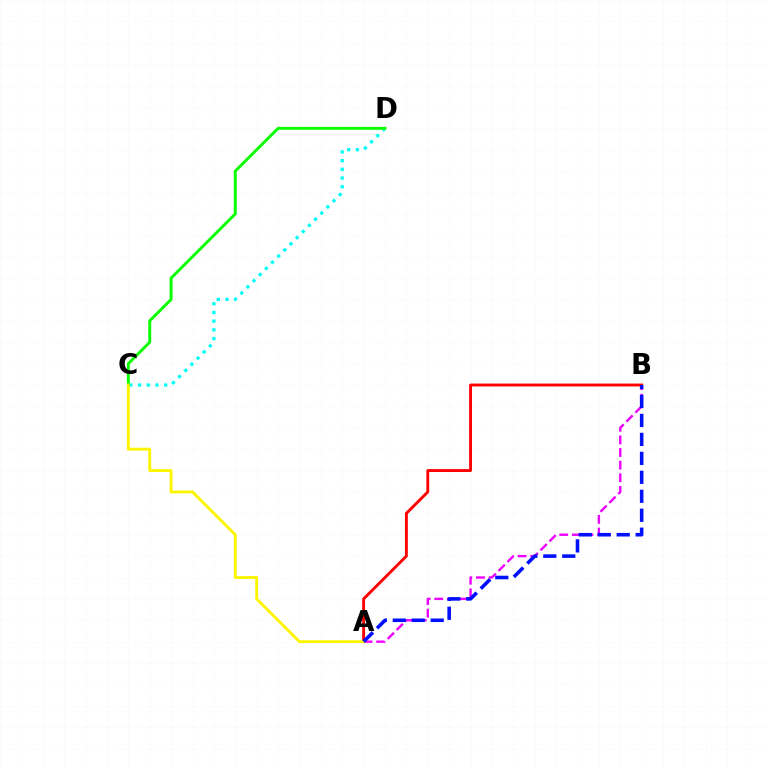{('C', 'D'): [{'color': '#00fff6', 'line_style': 'dotted', 'thickness': 2.36}, {'color': '#08ff00', 'line_style': 'solid', 'thickness': 2.09}], ('A', 'B'): [{'color': '#ee00ff', 'line_style': 'dashed', 'thickness': 1.71}, {'color': '#ff0000', 'line_style': 'solid', 'thickness': 2.08}, {'color': '#0010ff', 'line_style': 'dashed', 'thickness': 2.58}], ('A', 'C'): [{'color': '#fcf500', 'line_style': 'solid', 'thickness': 2.08}]}